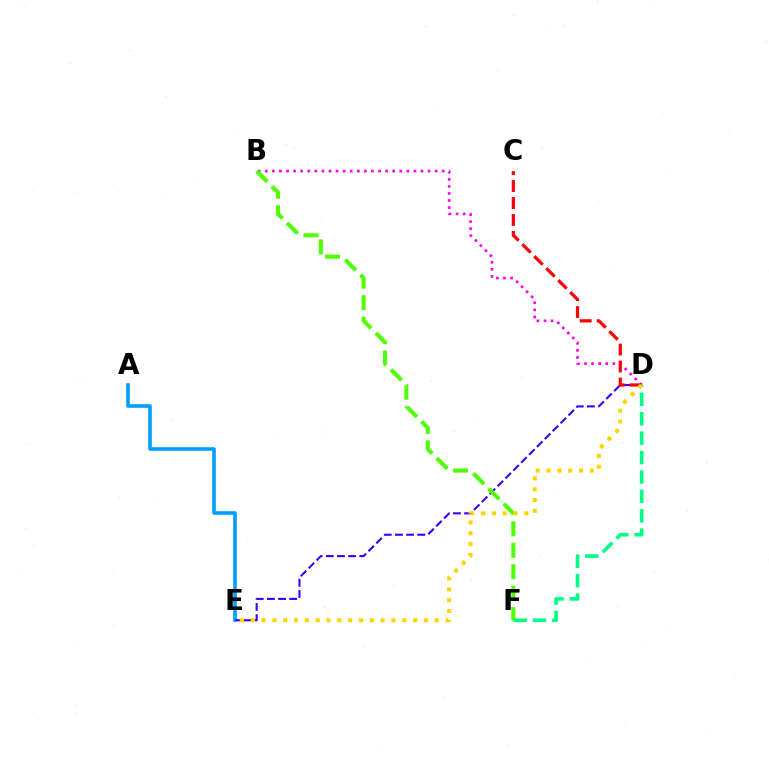{('A', 'E'): [{'color': '#009eff', 'line_style': 'solid', 'thickness': 2.59}], ('B', 'D'): [{'color': '#ff00ed', 'line_style': 'dotted', 'thickness': 1.92}], ('D', 'E'): [{'color': '#3700ff', 'line_style': 'dashed', 'thickness': 1.51}, {'color': '#ffd500', 'line_style': 'dotted', 'thickness': 2.94}], ('D', 'F'): [{'color': '#00ff86', 'line_style': 'dashed', 'thickness': 2.64}], ('C', 'D'): [{'color': '#ff0000', 'line_style': 'dashed', 'thickness': 2.3}], ('B', 'F'): [{'color': '#4fff00', 'line_style': 'dashed', 'thickness': 2.92}]}